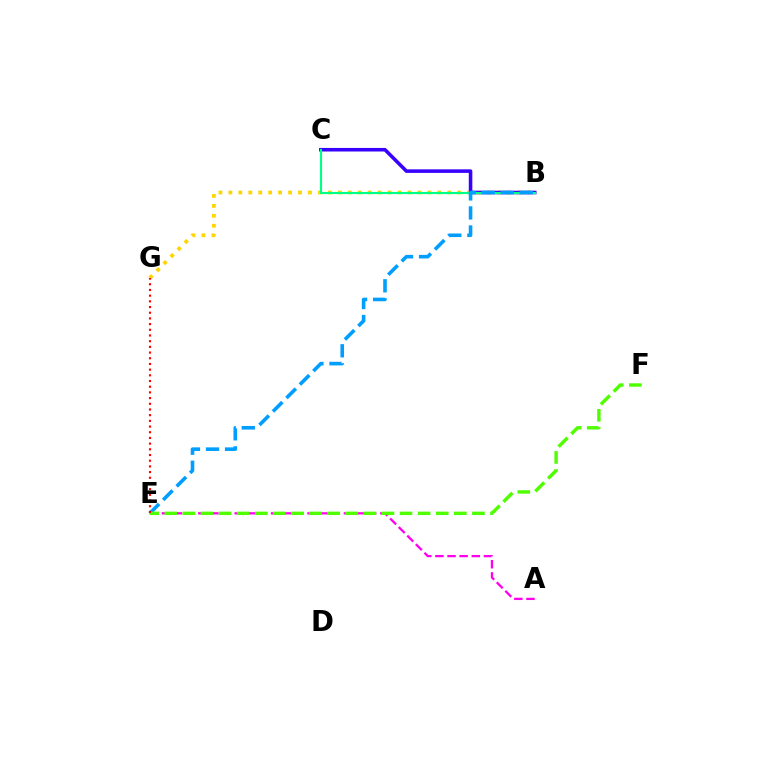{('B', 'G'): [{'color': '#ffd500', 'line_style': 'dotted', 'thickness': 2.7}], ('A', 'E'): [{'color': '#ff00ed', 'line_style': 'dashed', 'thickness': 1.65}], ('B', 'C'): [{'color': '#3700ff', 'line_style': 'solid', 'thickness': 2.56}, {'color': '#00ff86', 'line_style': 'solid', 'thickness': 1.56}], ('B', 'E'): [{'color': '#009eff', 'line_style': 'dashed', 'thickness': 2.59}], ('E', 'F'): [{'color': '#4fff00', 'line_style': 'dashed', 'thickness': 2.46}], ('E', 'G'): [{'color': '#ff0000', 'line_style': 'dotted', 'thickness': 1.55}]}